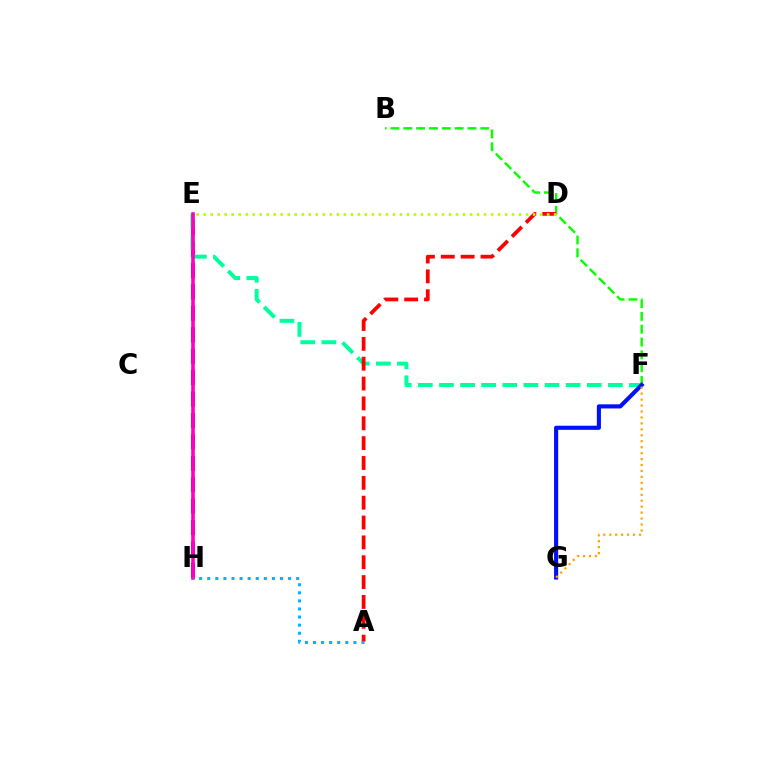{('B', 'F'): [{'color': '#08ff00', 'line_style': 'dashed', 'thickness': 1.74}], ('E', 'H'): [{'color': '#9b00ff', 'line_style': 'dashed', 'thickness': 2.91}, {'color': '#ff00bd', 'line_style': 'solid', 'thickness': 2.59}], ('E', 'F'): [{'color': '#00ff9d', 'line_style': 'dashed', 'thickness': 2.87}], ('F', 'G'): [{'color': '#0010ff', 'line_style': 'solid', 'thickness': 2.96}, {'color': '#ffa500', 'line_style': 'dotted', 'thickness': 1.62}], ('A', 'D'): [{'color': '#ff0000', 'line_style': 'dashed', 'thickness': 2.7}], ('A', 'H'): [{'color': '#00b5ff', 'line_style': 'dotted', 'thickness': 2.2}], ('D', 'E'): [{'color': '#b3ff00', 'line_style': 'dotted', 'thickness': 1.9}]}